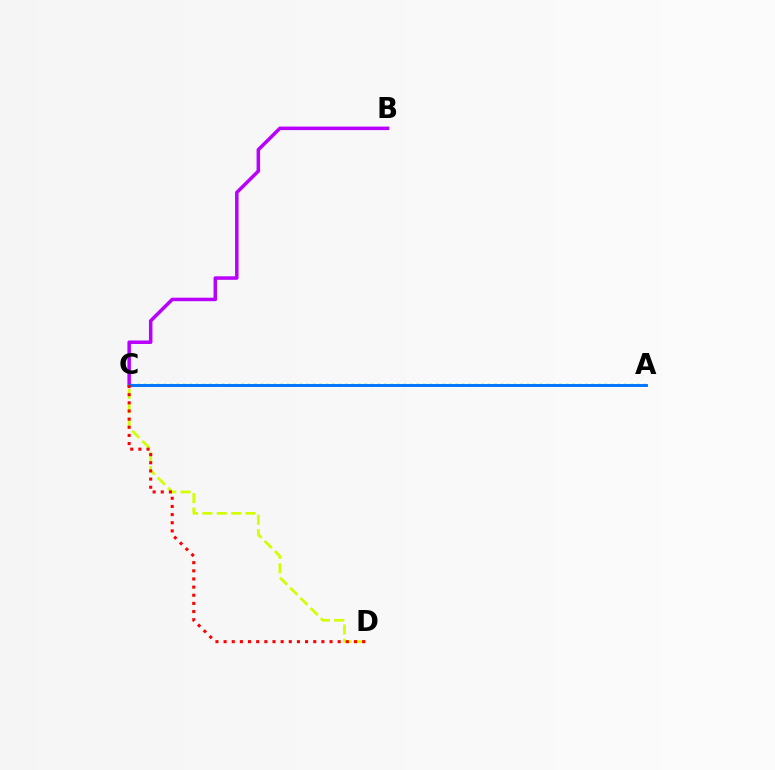{('B', 'C'): [{'color': '#b900ff', 'line_style': 'solid', 'thickness': 2.52}], ('C', 'D'): [{'color': '#d1ff00', 'line_style': 'dashed', 'thickness': 1.95}, {'color': '#ff0000', 'line_style': 'dotted', 'thickness': 2.21}], ('A', 'C'): [{'color': '#00ff5c', 'line_style': 'dotted', 'thickness': 1.76}, {'color': '#0074ff', 'line_style': 'solid', 'thickness': 2.09}]}